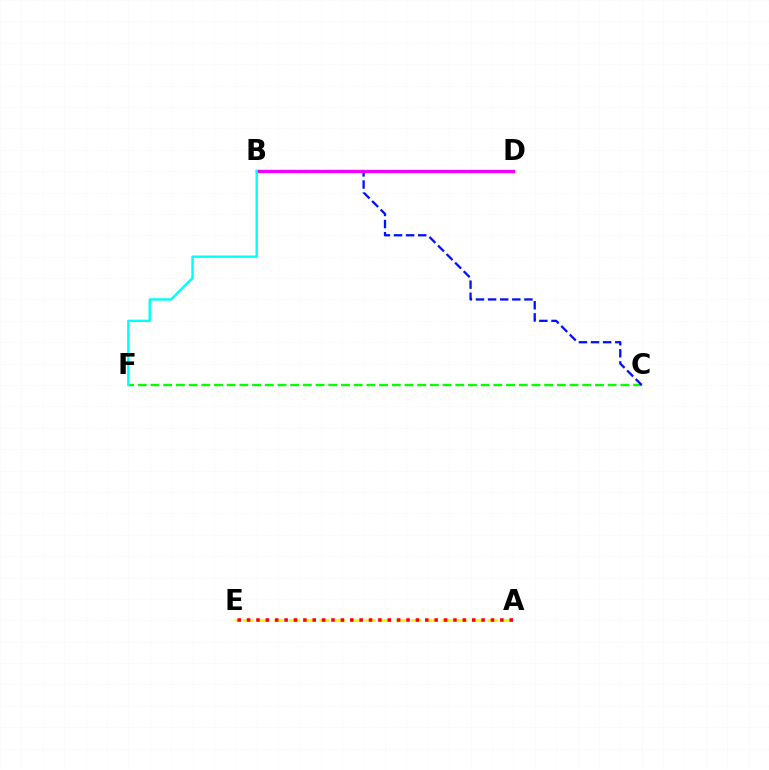{('C', 'F'): [{'color': '#08ff00', 'line_style': 'dashed', 'thickness': 1.73}], ('B', 'C'): [{'color': '#0010ff', 'line_style': 'dashed', 'thickness': 1.64}], ('B', 'D'): [{'color': '#ee00ff', 'line_style': 'solid', 'thickness': 2.39}], ('B', 'F'): [{'color': '#00fff6', 'line_style': 'solid', 'thickness': 1.73}], ('A', 'E'): [{'color': '#fcf500', 'line_style': 'dashed', 'thickness': 2.08}, {'color': '#ff0000', 'line_style': 'dotted', 'thickness': 2.55}]}